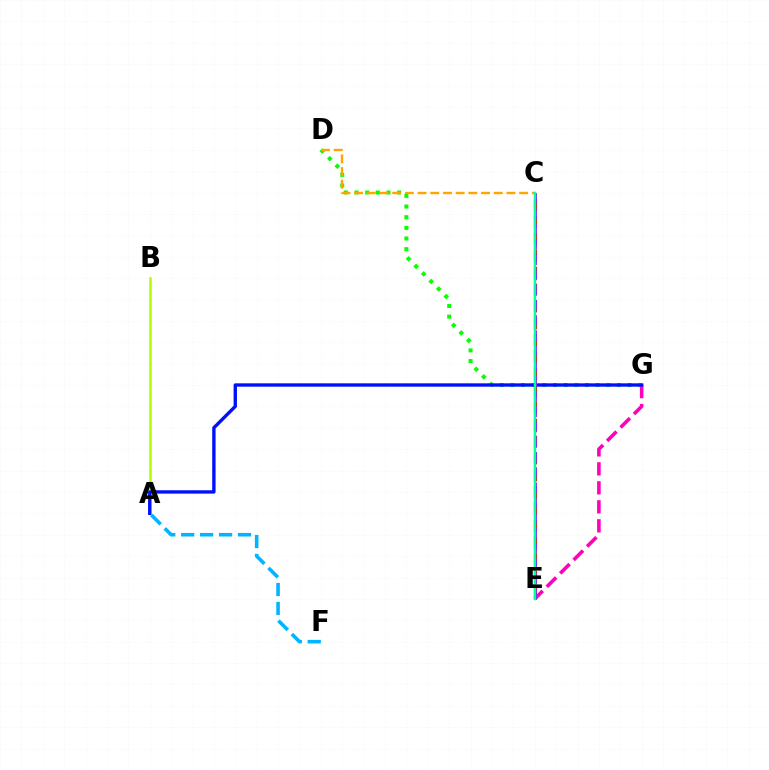{('D', 'G'): [{'color': '#08ff00', 'line_style': 'dotted', 'thickness': 2.89}], ('C', 'D'): [{'color': '#ffa500', 'line_style': 'dashed', 'thickness': 1.72}], ('C', 'E'): [{'color': '#ff0000', 'line_style': 'dashed', 'thickness': 2.29}, {'color': '#9b00ff', 'line_style': 'dashed', 'thickness': 2.07}, {'color': '#00ff9d', 'line_style': 'solid', 'thickness': 1.77}], ('A', 'B'): [{'color': '#b3ff00', 'line_style': 'solid', 'thickness': 1.84}], ('E', 'G'): [{'color': '#ff00bd', 'line_style': 'dashed', 'thickness': 2.58}], ('A', 'G'): [{'color': '#0010ff', 'line_style': 'solid', 'thickness': 2.42}], ('A', 'F'): [{'color': '#00b5ff', 'line_style': 'dashed', 'thickness': 2.57}]}